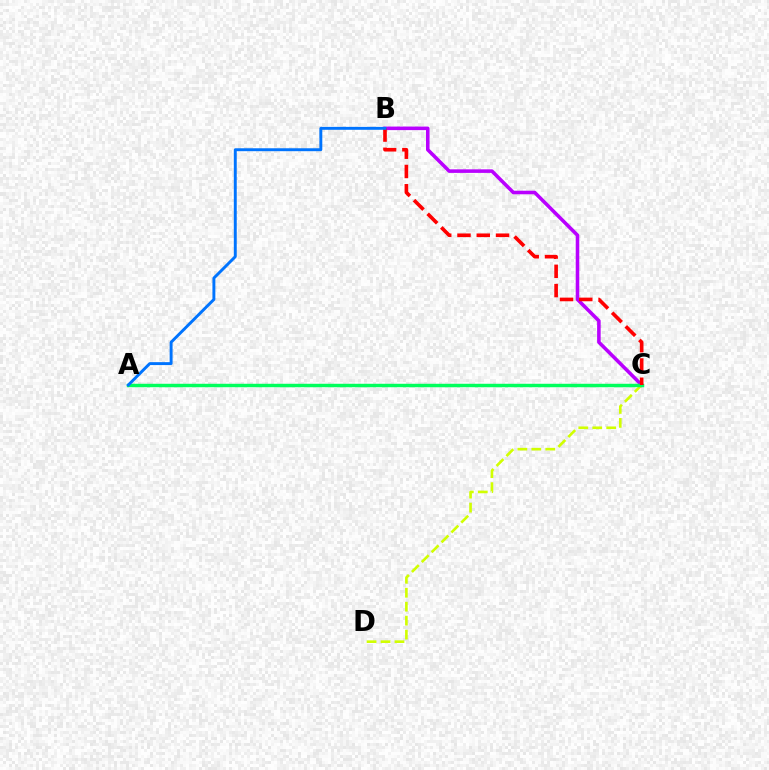{('B', 'C'): [{'color': '#b900ff', 'line_style': 'solid', 'thickness': 2.56}, {'color': '#ff0000', 'line_style': 'dashed', 'thickness': 2.62}], ('C', 'D'): [{'color': '#d1ff00', 'line_style': 'dashed', 'thickness': 1.9}], ('A', 'C'): [{'color': '#00ff5c', 'line_style': 'solid', 'thickness': 2.48}], ('A', 'B'): [{'color': '#0074ff', 'line_style': 'solid', 'thickness': 2.11}]}